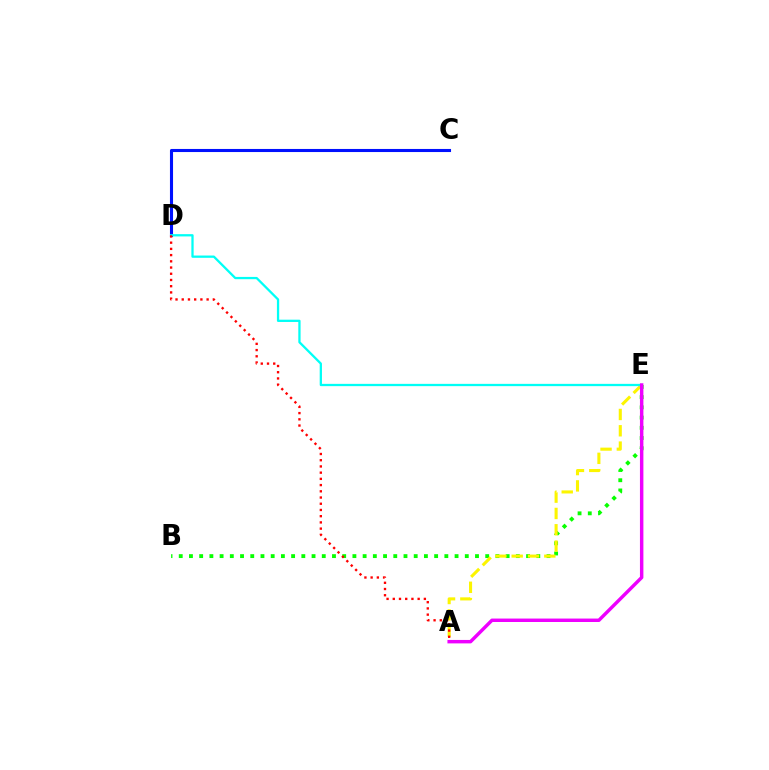{('B', 'E'): [{'color': '#08ff00', 'line_style': 'dotted', 'thickness': 2.78}], ('A', 'E'): [{'color': '#fcf500', 'line_style': 'dashed', 'thickness': 2.22}, {'color': '#ee00ff', 'line_style': 'solid', 'thickness': 2.48}], ('C', 'D'): [{'color': '#0010ff', 'line_style': 'solid', 'thickness': 2.22}], ('D', 'E'): [{'color': '#00fff6', 'line_style': 'solid', 'thickness': 1.64}], ('A', 'D'): [{'color': '#ff0000', 'line_style': 'dotted', 'thickness': 1.69}]}